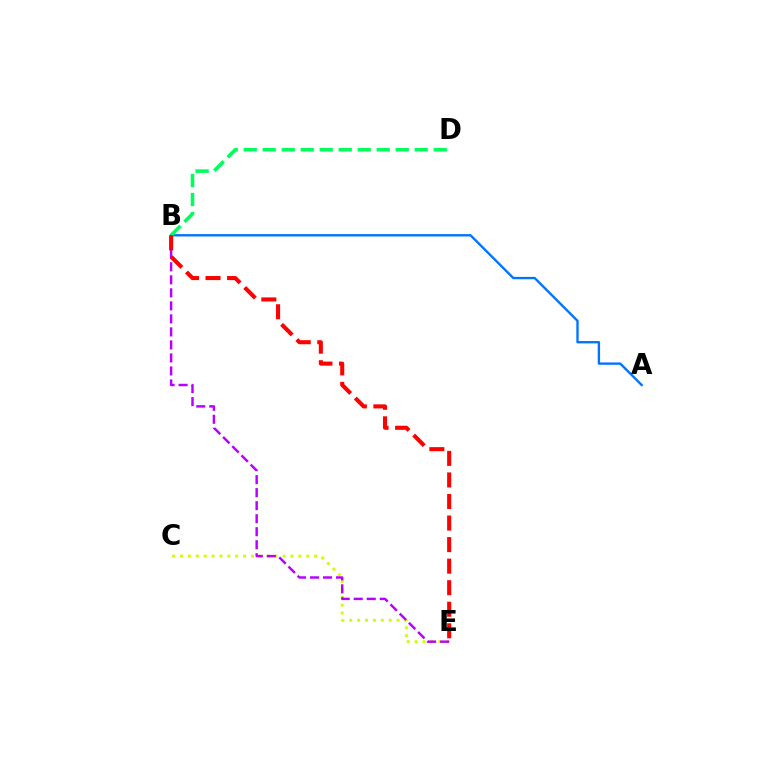{('A', 'B'): [{'color': '#0074ff', 'line_style': 'solid', 'thickness': 1.7}], ('C', 'E'): [{'color': '#d1ff00', 'line_style': 'dotted', 'thickness': 2.14}], ('B', 'D'): [{'color': '#00ff5c', 'line_style': 'dashed', 'thickness': 2.58}], ('B', 'E'): [{'color': '#b900ff', 'line_style': 'dashed', 'thickness': 1.77}, {'color': '#ff0000', 'line_style': 'dashed', 'thickness': 2.93}]}